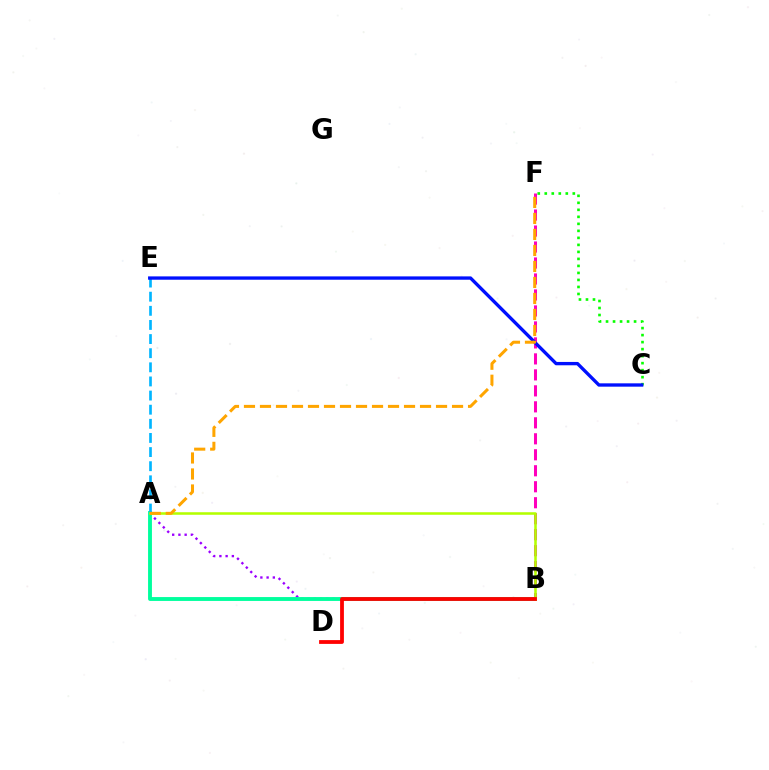{('B', 'F'): [{'color': '#ff00bd', 'line_style': 'dashed', 'thickness': 2.17}], ('A', 'B'): [{'color': '#9b00ff', 'line_style': 'dotted', 'thickness': 1.69}, {'color': '#00ff9d', 'line_style': 'solid', 'thickness': 2.79}, {'color': '#b3ff00', 'line_style': 'solid', 'thickness': 1.83}], ('A', 'E'): [{'color': '#00b5ff', 'line_style': 'dashed', 'thickness': 1.92}], ('C', 'F'): [{'color': '#08ff00', 'line_style': 'dotted', 'thickness': 1.9}], ('C', 'E'): [{'color': '#0010ff', 'line_style': 'solid', 'thickness': 2.4}], ('B', 'D'): [{'color': '#ff0000', 'line_style': 'solid', 'thickness': 2.73}], ('A', 'F'): [{'color': '#ffa500', 'line_style': 'dashed', 'thickness': 2.17}]}